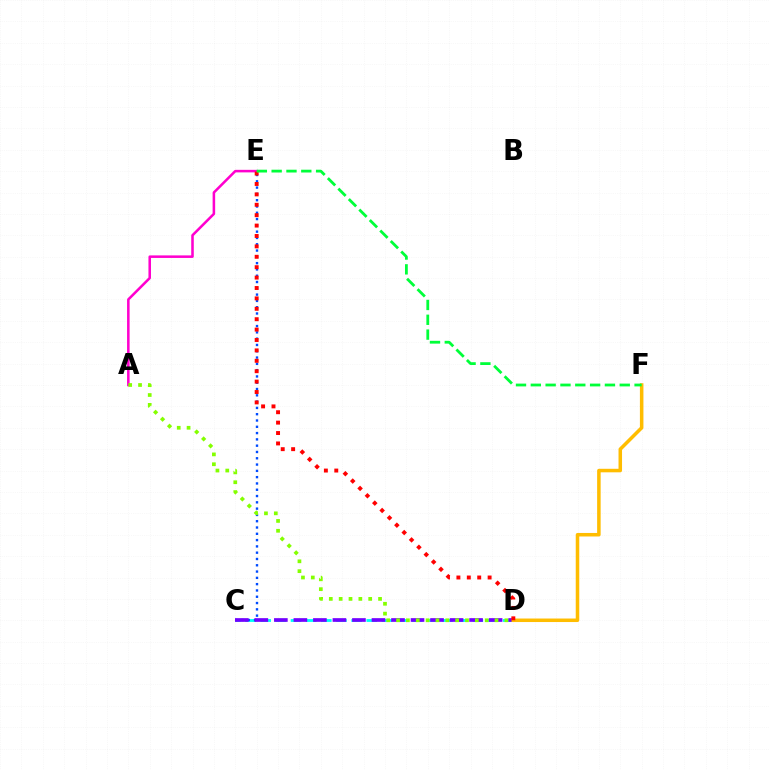{('A', 'E'): [{'color': '#ff00cf', 'line_style': 'solid', 'thickness': 1.83}], ('C', 'D'): [{'color': '#00fff6', 'line_style': 'dashed', 'thickness': 2.06}, {'color': '#7200ff', 'line_style': 'dashed', 'thickness': 2.65}], ('C', 'E'): [{'color': '#004bff', 'line_style': 'dotted', 'thickness': 1.71}], ('D', 'F'): [{'color': '#ffbd00', 'line_style': 'solid', 'thickness': 2.53}], ('D', 'E'): [{'color': '#ff0000', 'line_style': 'dotted', 'thickness': 2.83}], ('E', 'F'): [{'color': '#00ff39', 'line_style': 'dashed', 'thickness': 2.01}], ('A', 'D'): [{'color': '#84ff00', 'line_style': 'dotted', 'thickness': 2.68}]}